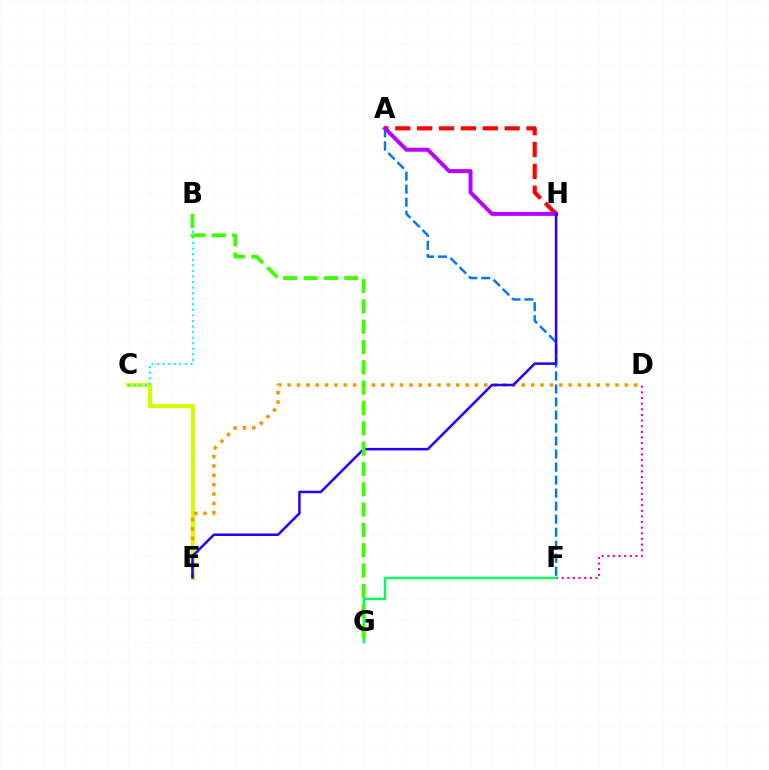{('A', 'H'): [{'color': '#ff0000', 'line_style': 'dashed', 'thickness': 2.97}, {'color': '#b900ff', 'line_style': 'solid', 'thickness': 2.86}], ('D', 'F'): [{'color': '#ff00ac', 'line_style': 'dotted', 'thickness': 1.53}], ('C', 'E'): [{'color': '#d1ff00', 'line_style': 'solid', 'thickness': 2.98}], ('F', 'G'): [{'color': '#00ff5c', 'line_style': 'solid', 'thickness': 1.77}], ('D', 'E'): [{'color': '#ff9400', 'line_style': 'dotted', 'thickness': 2.55}], ('A', 'F'): [{'color': '#0074ff', 'line_style': 'dashed', 'thickness': 1.77}], ('B', 'C'): [{'color': '#00fff6', 'line_style': 'dotted', 'thickness': 1.51}], ('E', 'H'): [{'color': '#2500ff', 'line_style': 'solid', 'thickness': 1.82}], ('B', 'G'): [{'color': '#3dff00', 'line_style': 'dashed', 'thickness': 2.76}]}